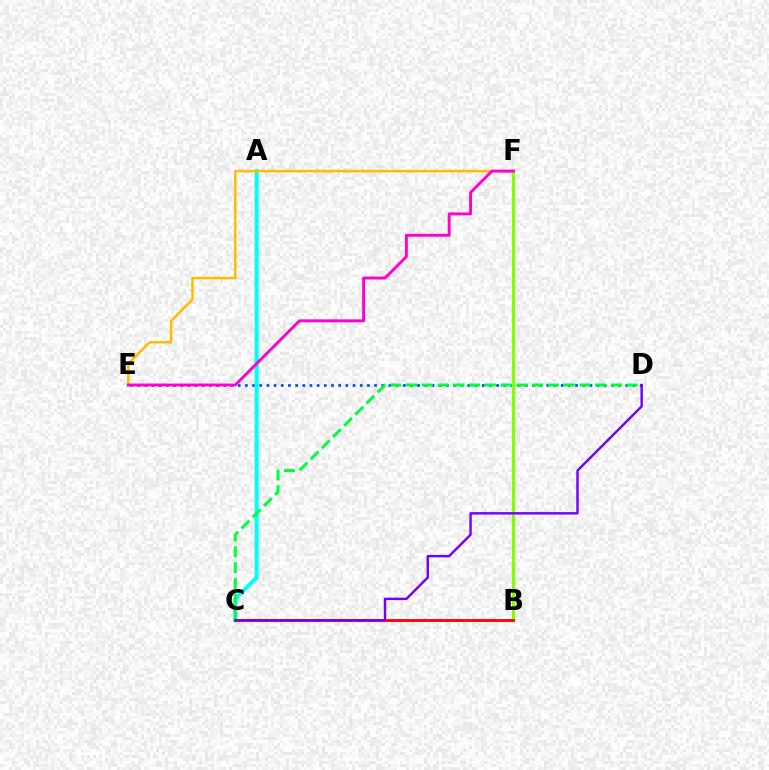{('D', 'E'): [{'color': '#004bff', 'line_style': 'dotted', 'thickness': 1.95}], ('B', 'F'): [{'color': '#84ff00', 'line_style': 'solid', 'thickness': 2.31}], ('A', 'C'): [{'color': '#00fff6', 'line_style': 'solid', 'thickness': 2.89}], ('E', 'F'): [{'color': '#ffbd00', 'line_style': 'solid', 'thickness': 1.81}, {'color': '#ff00cf', 'line_style': 'solid', 'thickness': 2.09}], ('B', 'C'): [{'color': '#ff0000', 'line_style': 'solid', 'thickness': 2.04}], ('C', 'D'): [{'color': '#00ff39', 'line_style': 'dashed', 'thickness': 2.14}, {'color': '#7200ff', 'line_style': 'solid', 'thickness': 1.75}]}